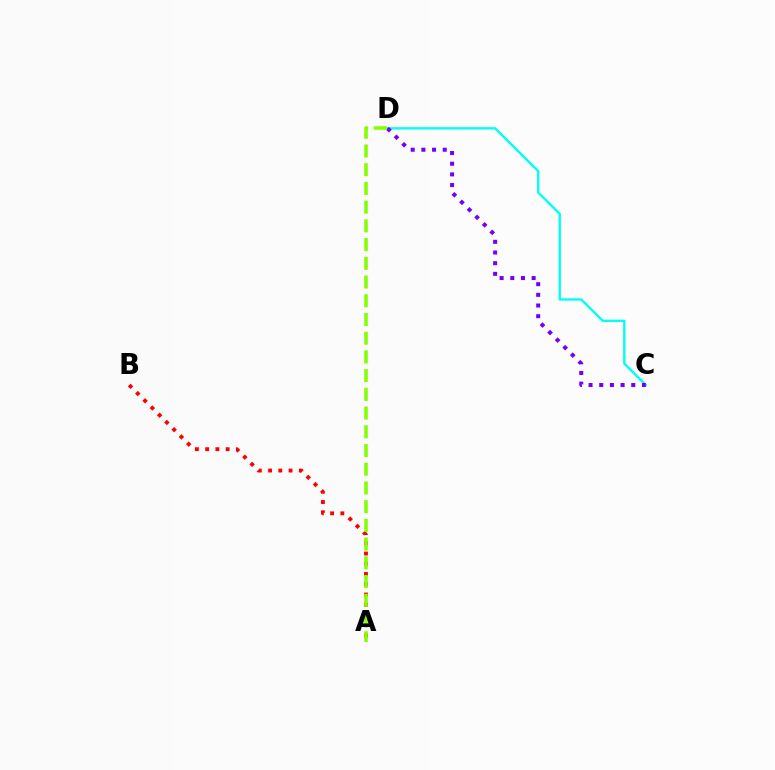{('C', 'D'): [{'color': '#00fff6', 'line_style': 'solid', 'thickness': 1.7}, {'color': '#7200ff', 'line_style': 'dotted', 'thickness': 2.9}], ('A', 'B'): [{'color': '#ff0000', 'line_style': 'dotted', 'thickness': 2.78}], ('A', 'D'): [{'color': '#84ff00', 'line_style': 'dashed', 'thickness': 2.54}]}